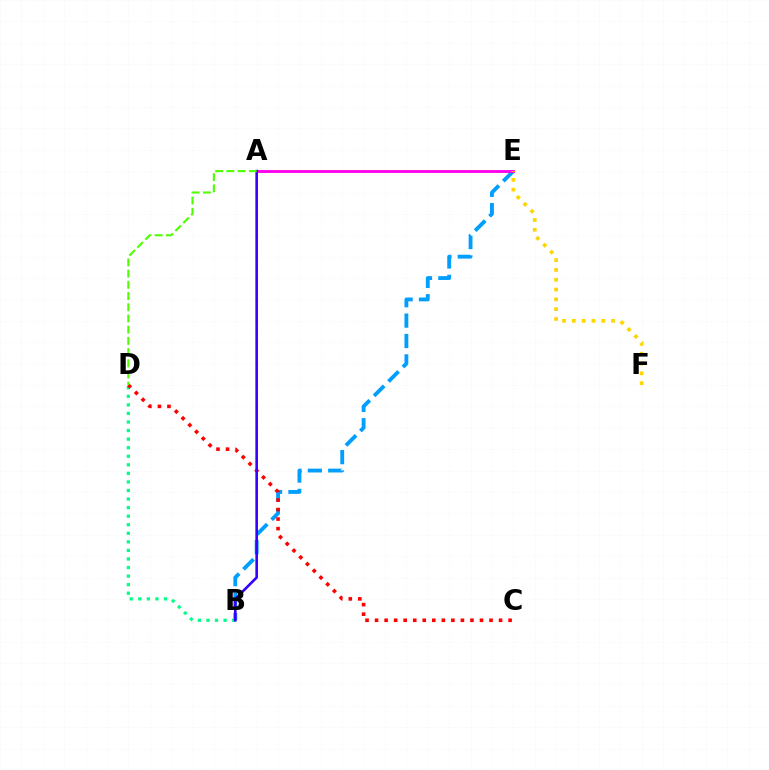{('B', 'D'): [{'color': '#00ff86', 'line_style': 'dotted', 'thickness': 2.33}], ('B', 'E'): [{'color': '#009eff', 'line_style': 'dashed', 'thickness': 2.77}], ('C', 'D'): [{'color': '#ff0000', 'line_style': 'dotted', 'thickness': 2.59}], ('A', 'E'): [{'color': '#ff00ed', 'line_style': 'solid', 'thickness': 2.08}], ('E', 'F'): [{'color': '#ffd500', 'line_style': 'dotted', 'thickness': 2.66}], ('A', 'B'): [{'color': '#3700ff', 'line_style': 'solid', 'thickness': 1.88}], ('A', 'D'): [{'color': '#4fff00', 'line_style': 'dashed', 'thickness': 1.52}]}